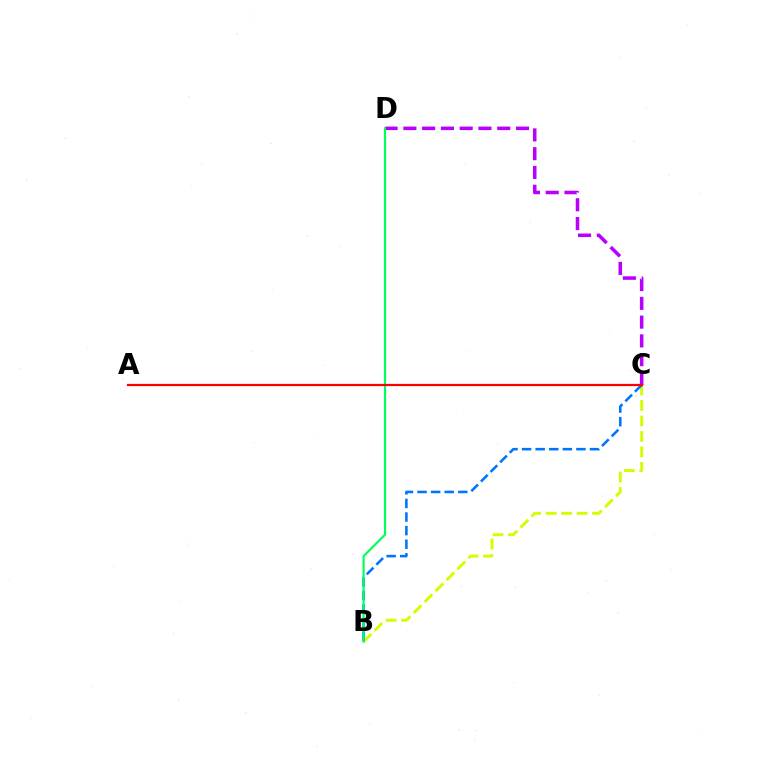{('C', 'D'): [{'color': '#b900ff', 'line_style': 'dashed', 'thickness': 2.55}], ('B', 'C'): [{'color': '#d1ff00', 'line_style': 'dashed', 'thickness': 2.1}, {'color': '#0074ff', 'line_style': 'dashed', 'thickness': 1.85}], ('B', 'D'): [{'color': '#00ff5c', 'line_style': 'solid', 'thickness': 1.56}], ('A', 'C'): [{'color': '#ff0000', 'line_style': 'solid', 'thickness': 1.61}]}